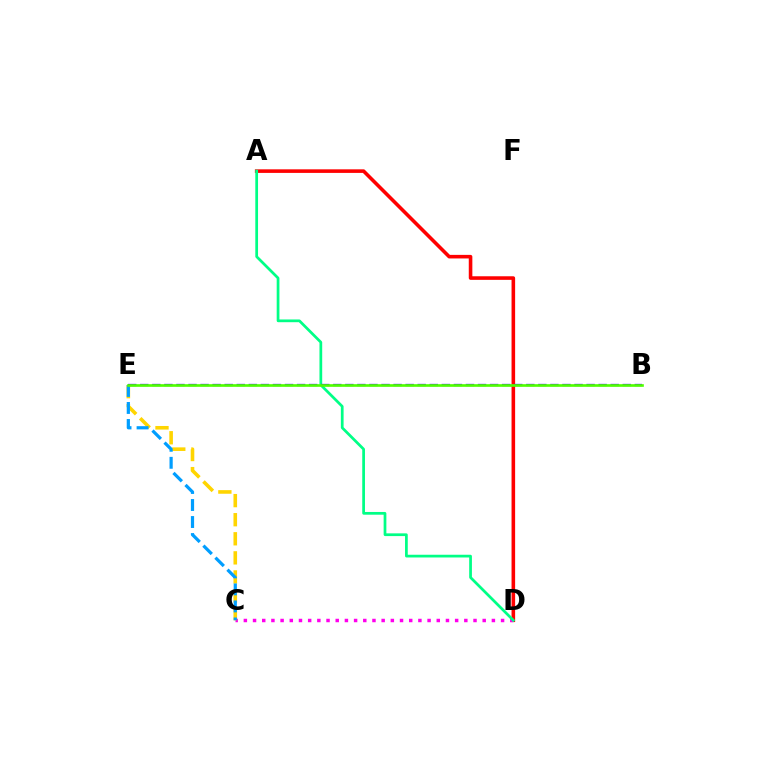{('A', 'D'): [{'color': '#ff0000', 'line_style': 'solid', 'thickness': 2.58}, {'color': '#00ff86', 'line_style': 'solid', 'thickness': 1.97}], ('C', 'D'): [{'color': '#ff00ed', 'line_style': 'dotted', 'thickness': 2.5}], ('C', 'E'): [{'color': '#ffd500', 'line_style': 'dashed', 'thickness': 2.59}, {'color': '#009eff', 'line_style': 'dashed', 'thickness': 2.31}], ('B', 'E'): [{'color': '#3700ff', 'line_style': 'dashed', 'thickness': 1.64}, {'color': '#4fff00', 'line_style': 'solid', 'thickness': 1.9}]}